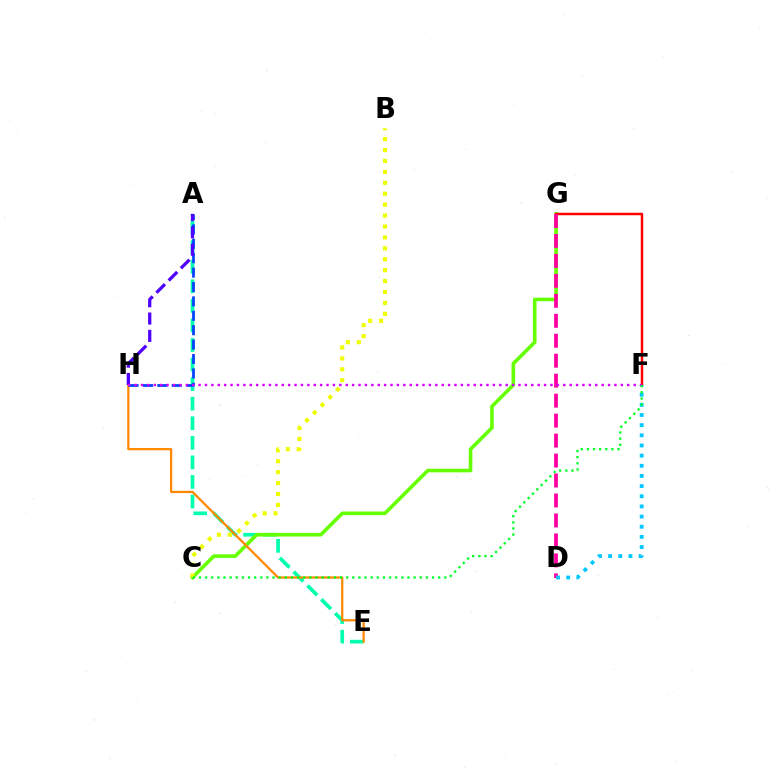{('A', 'E'): [{'color': '#00ffaf', 'line_style': 'dashed', 'thickness': 2.66}], ('C', 'G'): [{'color': '#66ff00', 'line_style': 'solid', 'thickness': 2.58}], ('F', 'G'): [{'color': '#ff0000', 'line_style': 'solid', 'thickness': 1.78}], ('E', 'H'): [{'color': '#ff8800', 'line_style': 'solid', 'thickness': 1.62}], ('A', 'H'): [{'color': '#003fff', 'line_style': 'dashed', 'thickness': 1.96}, {'color': '#4f00ff', 'line_style': 'dashed', 'thickness': 2.35}], ('D', 'G'): [{'color': '#ff00a0', 'line_style': 'dashed', 'thickness': 2.71}], ('D', 'F'): [{'color': '#00c7ff', 'line_style': 'dotted', 'thickness': 2.76}], ('F', 'H'): [{'color': '#d600ff', 'line_style': 'dotted', 'thickness': 1.74}], ('B', 'C'): [{'color': '#eeff00', 'line_style': 'dotted', 'thickness': 2.97}], ('C', 'F'): [{'color': '#00ff27', 'line_style': 'dotted', 'thickness': 1.67}]}